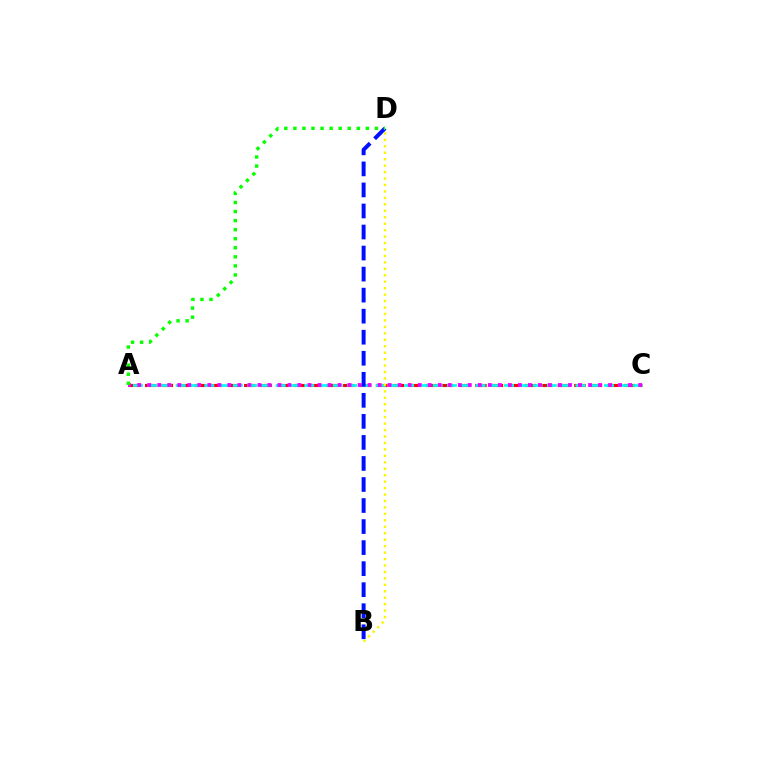{('A', 'C'): [{'color': '#ff0000', 'line_style': 'dashed', 'thickness': 2.24}, {'color': '#00fff6', 'line_style': 'dashed', 'thickness': 1.94}, {'color': '#ee00ff', 'line_style': 'dotted', 'thickness': 2.72}], ('B', 'D'): [{'color': '#0010ff', 'line_style': 'dashed', 'thickness': 2.86}, {'color': '#fcf500', 'line_style': 'dotted', 'thickness': 1.75}], ('A', 'D'): [{'color': '#08ff00', 'line_style': 'dotted', 'thickness': 2.46}]}